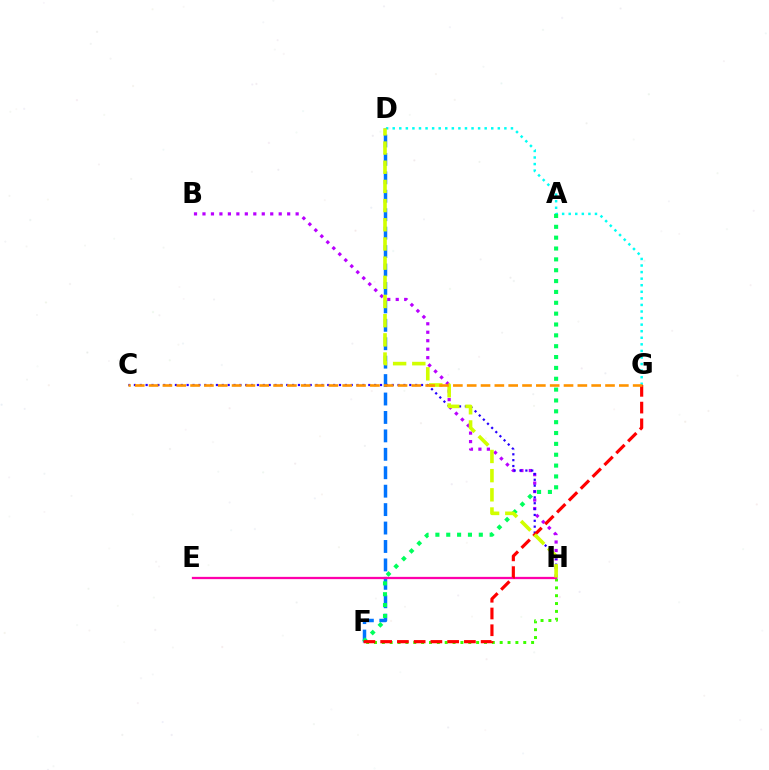{('B', 'H'): [{'color': '#b900ff', 'line_style': 'dotted', 'thickness': 2.3}], ('D', 'G'): [{'color': '#00fff6', 'line_style': 'dotted', 'thickness': 1.78}], ('D', 'F'): [{'color': '#0074ff', 'line_style': 'dashed', 'thickness': 2.5}], ('C', 'H'): [{'color': '#2500ff', 'line_style': 'dotted', 'thickness': 1.59}], ('F', 'H'): [{'color': '#3dff00', 'line_style': 'dotted', 'thickness': 2.13}], ('A', 'F'): [{'color': '#00ff5c', 'line_style': 'dotted', 'thickness': 2.95}], ('E', 'H'): [{'color': '#ff00ac', 'line_style': 'solid', 'thickness': 1.64}], ('F', 'G'): [{'color': '#ff0000', 'line_style': 'dashed', 'thickness': 2.27}], ('D', 'H'): [{'color': '#d1ff00', 'line_style': 'dashed', 'thickness': 2.61}], ('C', 'G'): [{'color': '#ff9400', 'line_style': 'dashed', 'thickness': 1.88}]}